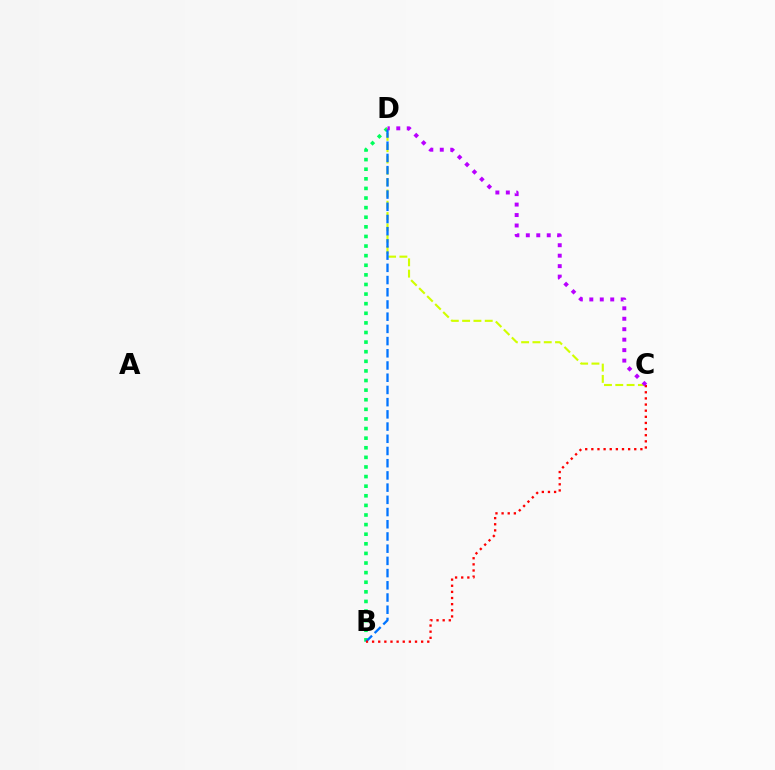{('B', 'D'): [{'color': '#00ff5c', 'line_style': 'dotted', 'thickness': 2.61}, {'color': '#0074ff', 'line_style': 'dashed', 'thickness': 1.66}], ('C', 'D'): [{'color': '#d1ff00', 'line_style': 'dashed', 'thickness': 1.54}, {'color': '#b900ff', 'line_style': 'dotted', 'thickness': 2.84}], ('B', 'C'): [{'color': '#ff0000', 'line_style': 'dotted', 'thickness': 1.67}]}